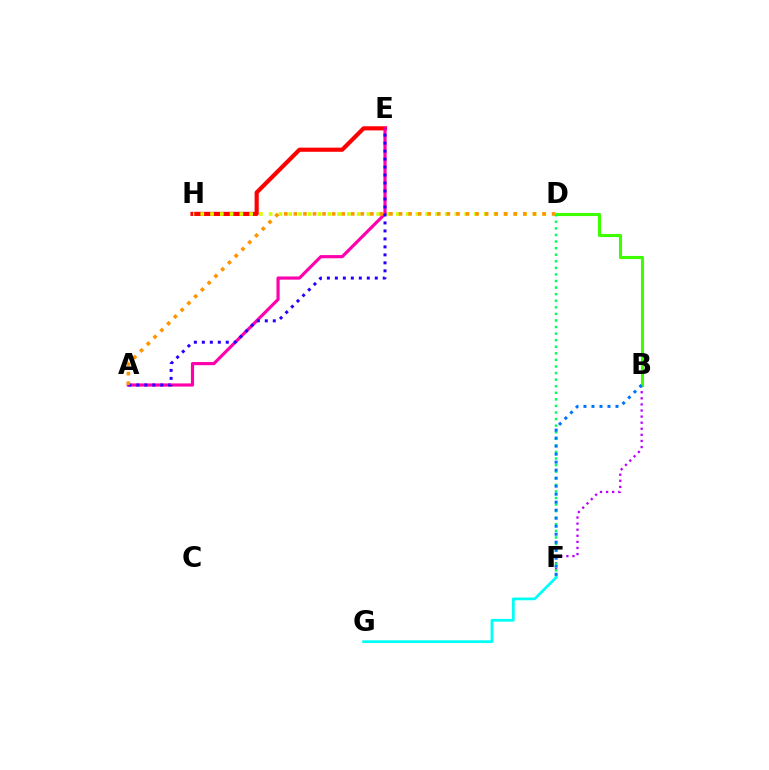{('B', 'F'): [{'color': '#b900ff', 'line_style': 'dotted', 'thickness': 1.65}, {'color': '#0074ff', 'line_style': 'dotted', 'thickness': 2.18}], ('E', 'H'): [{'color': '#ff0000', 'line_style': 'solid', 'thickness': 2.98}], ('B', 'D'): [{'color': '#3dff00', 'line_style': 'solid', 'thickness': 2.24}], ('D', 'H'): [{'color': '#d1ff00', 'line_style': 'dotted', 'thickness': 2.66}], ('A', 'E'): [{'color': '#ff00ac', 'line_style': 'solid', 'thickness': 2.28}, {'color': '#2500ff', 'line_style': 'dotted', 'thickness': 2.17}], ('D', 'F'): [{'color': '#00ff5c', 'line_style': 'dotted', 'thickness': 1.79}], ('A', 'D'): [{'color': '#ff9400', 'line_style': 'dotted', 'thickness': 2.6}], ('F', 'G'): [{'color': '#00fff6', 'line_style': 'solid', 'thickness': 1.97}]}